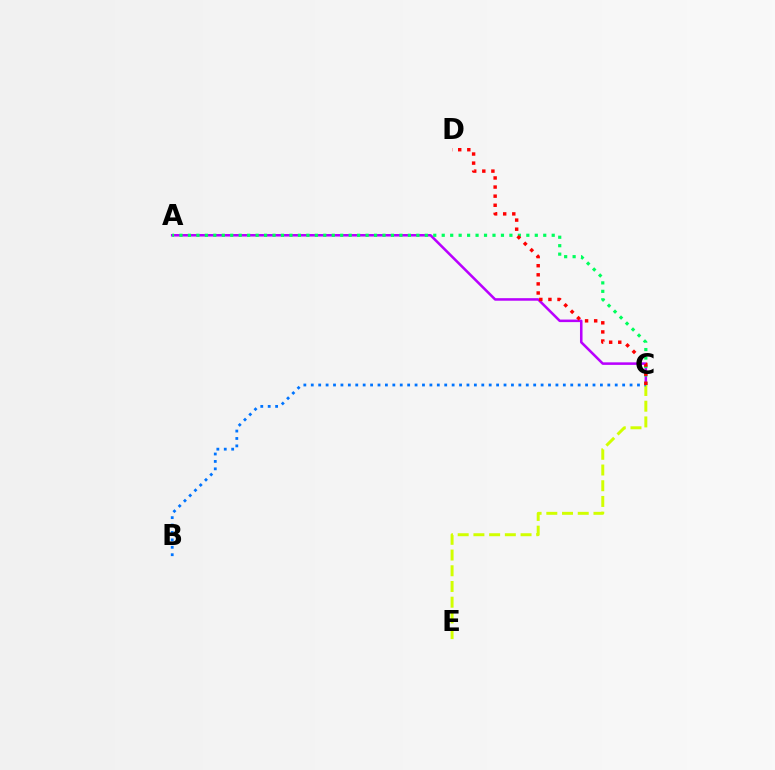{('A', 'C'): [{'color': '#b900ff', 'line_style': 'solid', 'thickness': 1.83}, {'color': '#00ff5c', 'line_style': 'dotted', 'thickness': 2.3}], ('C', 'E'): [{'color': '#d1ff00', 'line_style': 'dashed', 'thickness': 2.13}], ('B', 'C'): [{'color': '#0074ff', 'line_style': 'dotted', 'thickness': 2.01}], ('C', 'D'): [{'color': '#ff0000', 'line_style': 'dotted', 'thickness': 2.47}]}